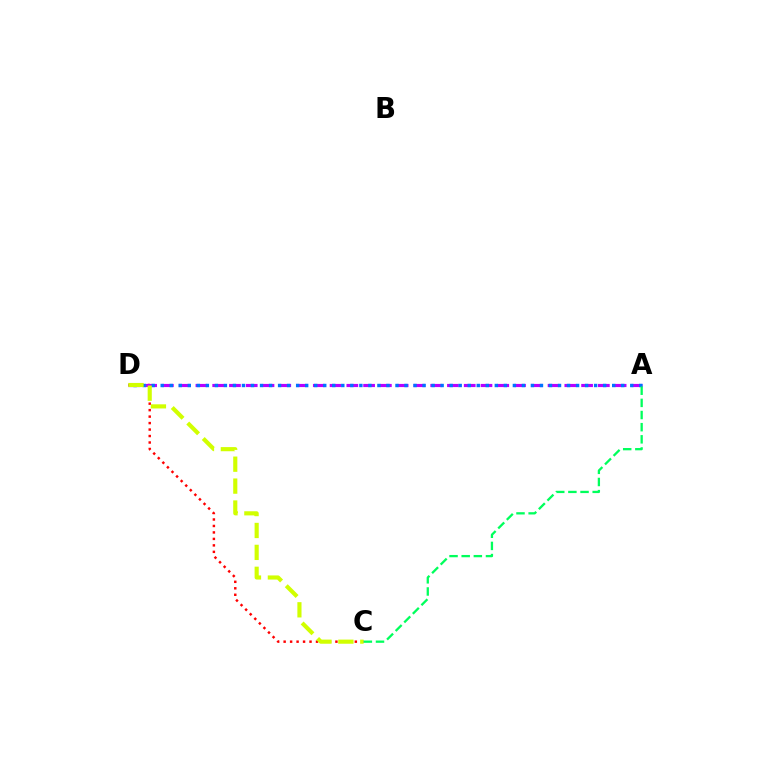{('C', 'D'): [{'color': '#ff0000', 'line_style': 'dotted', 'thickness': 1.76}, {'color': '#d1ff00', 'line_style': 'dashed', 'thickness': 2.98}], ('A', 'D'): [{'color': '#b900ff', 'line_style': 'dashed', 'thickness': 2.28}, {'color': '#0074ff', 'line_style': 'dotted', 'thickness': 2.45}], ('A', 'C'): [{'color': '#00ff5c', 'line_style': 'dashed', 'thickness': 1.65}]}